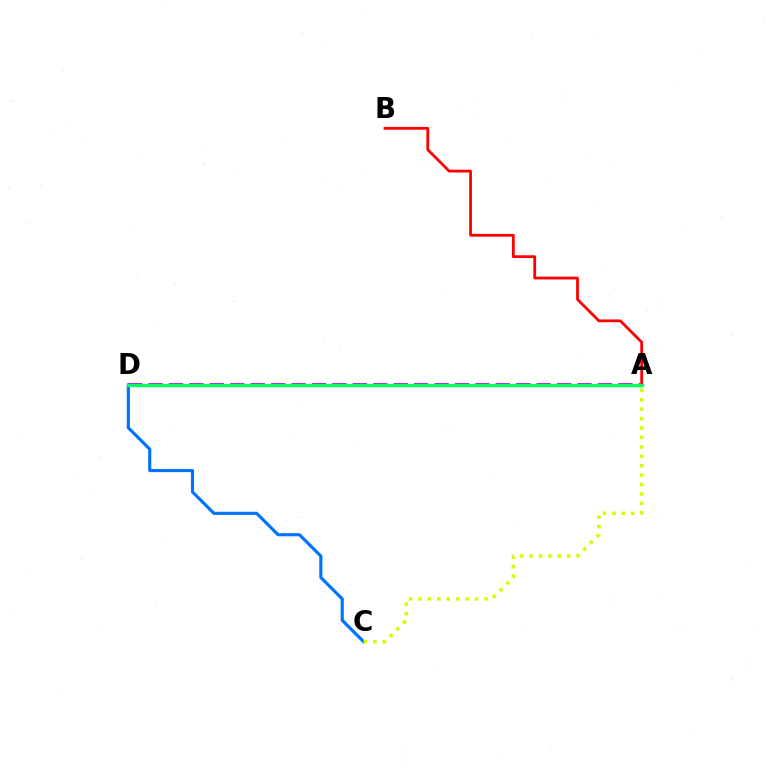{('A', 'D'): [{'color': '#b900ff', 'line_style': 'dashed', 'thickness': 2.77}, {'color': '#00ff5c', 'line_style': 'solid', 'thickness': 2.4}], ('C', 'D'): [{'color': '#0074ff', 'line_style': 'solid', 'thickness': 2.26}], ('A', 'B'): [{'color': '#ff0000', 'line_style': 'solid', 'thickness': 2.0}], ('A', 'C'): [{'color': '#d1ff00', 'line_style': 'dotted', 'thickness': 2.56}]}